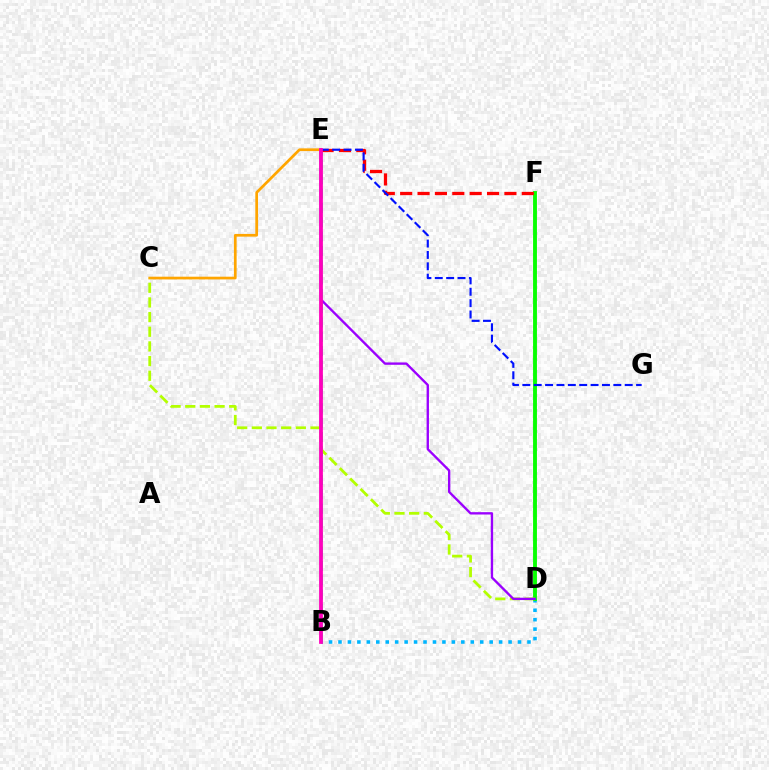{('B', 'E'): [{'color': '#00ff9d', 'line_style': 'dashed', 'thickness': 1.95}, {'color': '#ff00bd', 'line_style': 'solid', 'thickness': 2.71}], ('B', 'D'): [{'color': '#00b5ff', 'line_style': 'dotted', 'thickness': 2.57}], ('D', 'F'): [{'color': '#08ff00', 'line_style': 'solid', 'thickness': 2.78}], ('C', 'E'): [{'color': '#ffa500', 'line_style': 'solid', 'thickness': 1.95}], ('E', 'F'): [{'color': '#ff0000', 'line_style': 'dashed', 'thickness': 2.36}], ('C', 'D'): [{'color': '#b3ff00', 'line_style': 'dashed', 'thickness': 1.99}], ('E', 'G'): [{'color': '#0010ff', 'line_style': 'dashed', 'thickness': 1.55}], ('D', 'E'): [{'color': '#9b00ff', 'line_style': 'solid', 'thickness': 1.7}]}